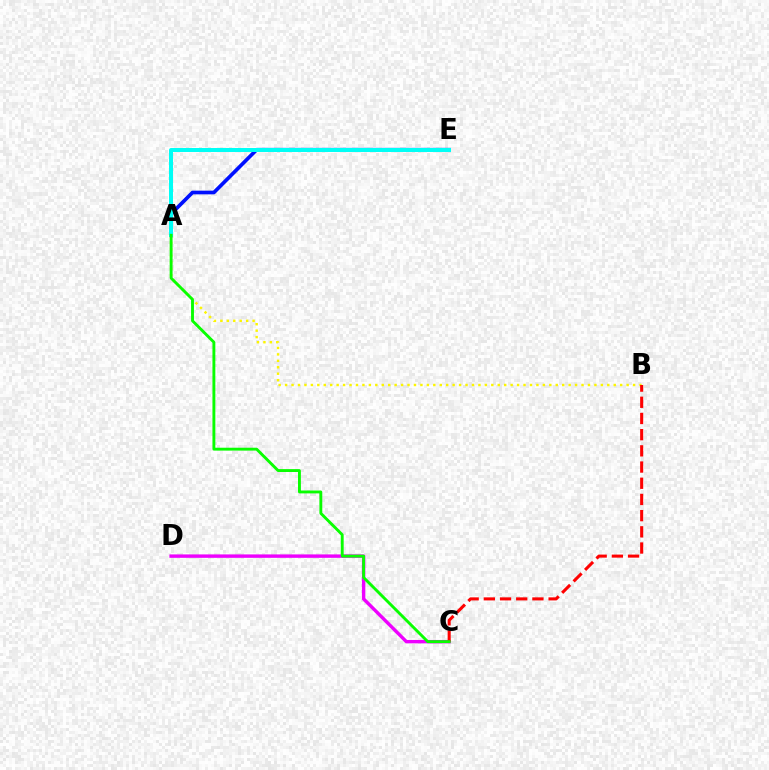{('A', 'B'): [{'color': '#fcf500', 'line_style': 'dotted', 'thickness': 1.75}], ('A', 'E'): [{'color': '#0010ff', 'line_style': 'solid', 'thickness': 2.65}, {'color': '#00fff6', 'line_style': 'solid', 'thickness': 2.87}], ('C', 'D'): [{'color': '#ee00ff', 'line_style': 'solid', 'thickness': 2.45}], ('B', 'C'): [{'color': '#ff0000', 'line_style': 'dashed', 'thickness': 2.2}], ('A', 'C'): [{'color': '#08ff00', 'line_style': 'solid', 'thickness': 2.08}]}